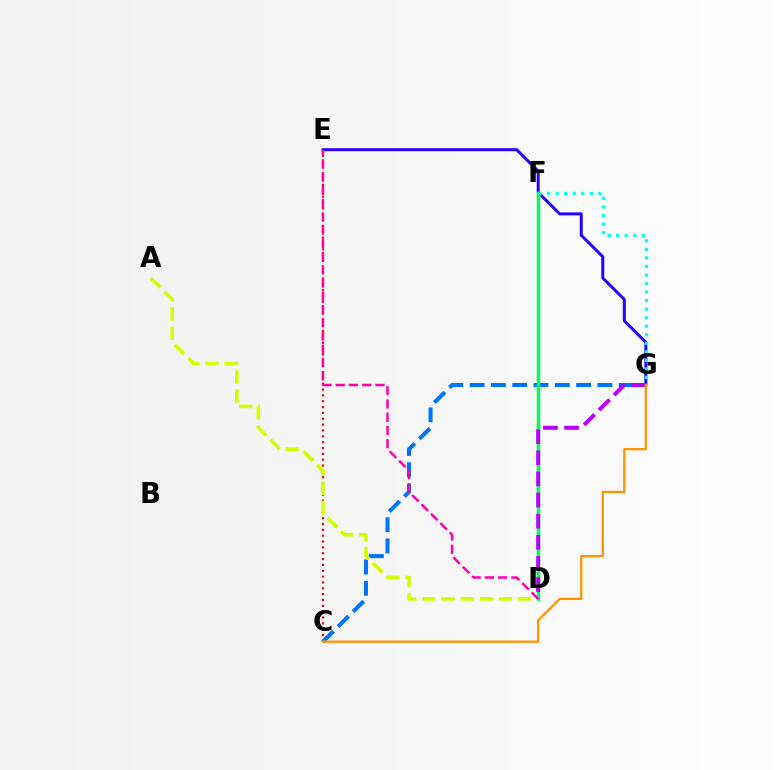{('C', 'E'): [{'color': '#ff0000', 'line_style': 'dotted', 'thickness': 1.59}], ('E', 'G'): [{'color': '#2500ff', 'line_style': 'solid', 'thickness': 2.14}], ('C', 'G'): [{'color': '#0074ff', 'line_style': 'dashed', 'thickness': 2.89}, {'color': '#ff9400', 'line_style': 'solid', 'thickness': 1.65}], ('F', 'G'): [{'color': '#00fff6', 'line_style': 'dotted', 'thickness': 2.32}], ('D', 'F'): [{'color': '#3dff00', 'line_style': 'solid', 'thickness': 1.54}, {'color': '#00ff5c', 'line_style': 'solid', 'thickness': 2.45}], ('A', 'D'): [{'color': '#d1ff00', 'line_style': 'dashed', 'thickness': 2.6}], ('D', 'E'): [{'color': '#ff00ac', 'line_style': 'dashed', 'thickness': 1.8}], ('D', 'G'): [{'color': '#b900ff', 'line_style': 'dashed', 'thickness': 2.87}]}